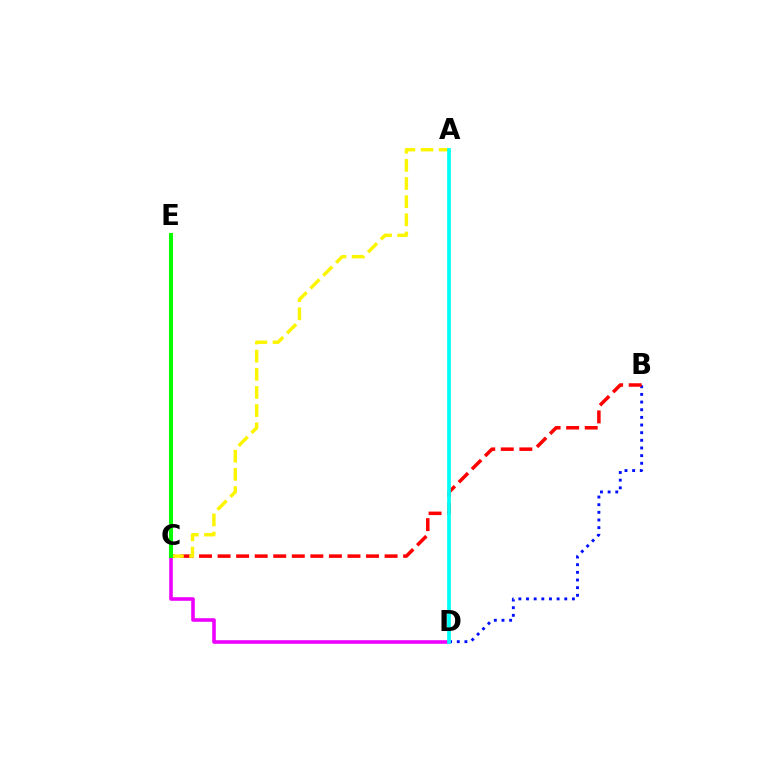{('B', 'D'): [{'color': '#0010ff', 'line_style': 'dotted', 'thickness': 2.08}], ('B', 'C'): [{'color': '#ff0000', 'line_style': 'dashed', 'thickness': 2.52}], ('C', 'D'): [{'color': '#ee00ff', 'line_style': 'solid', 'thickness': 2.58}], ('A', 'C'): [{'color': '#fcf500', 'line_style': 'dashed', 'thickness': 2.47}], ('A', 'D'): [{'color': '#00fff6', 'line_style': 'solid', 'thickness': 2.67}], ('C', 'E'): [{'color': '#08ff00', 'line_style': 'solid', 'thickness': 2.91}]}